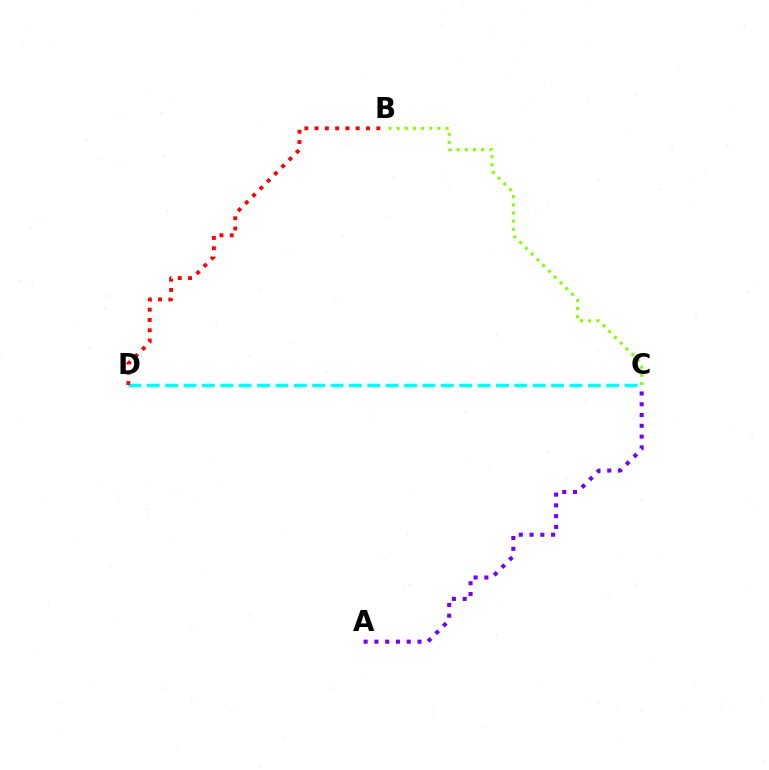{('C', 'D'): [{'color': '#00fff6', 'line_style': 'dashed', 'thickness': 2.5}], ('B', 'D'): [{'color': '#ff0000', 'line_style': 'dotted', 'thickness': 2.79}], ('A', 'C'): [{'color': '#7200ff', 'line_style': 'dotted', 'thickness': 2.93}], ('B', 'C'): [{'color': '#84ff00', 'line_style': 'dotted', 'thickness': 2.21}]}